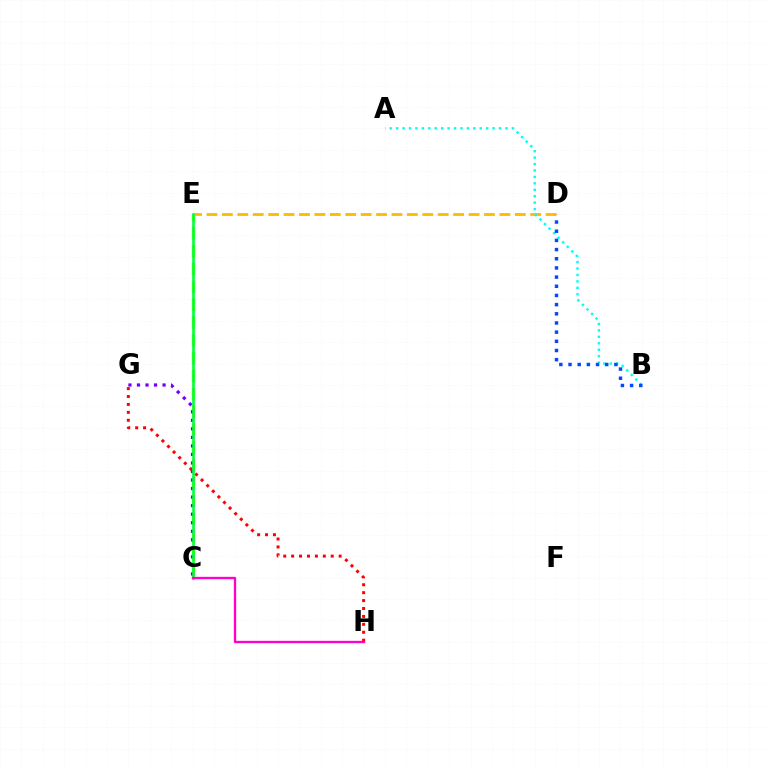{('C', 'E'): [{'color': '#84ff00', 'line_style': 'dashed', 'thickness': 2.42}, {'color': '#00ff39', 'line_style': 'solid', 'thickness': 1.87}], ('C', 'G'): [{'color': '#7200ff', 'line_style': 'dotted', 'thickness': 2.32}], ('G', 'H'): [{'color': '#ff0000', 'line_style': 'dotted', 'thickness': 2.15}], ('D', 'E'): [{'color': '#ffbd00', 'line_style': 'dashed', 'thickness': 2.09}], ('A', 'B'): [{'color': '#00fff6', 'line_style': 'dotted', 'thickness': 1.75}], ('B', 'D'): [{'color': '#004bff', 'line_style': 'dotted', 'thickness': 2.49}], ('C', 'H'): [{'color': '#ff00cf', 'line_style': 'solid', 'thickness': 1.68}]}